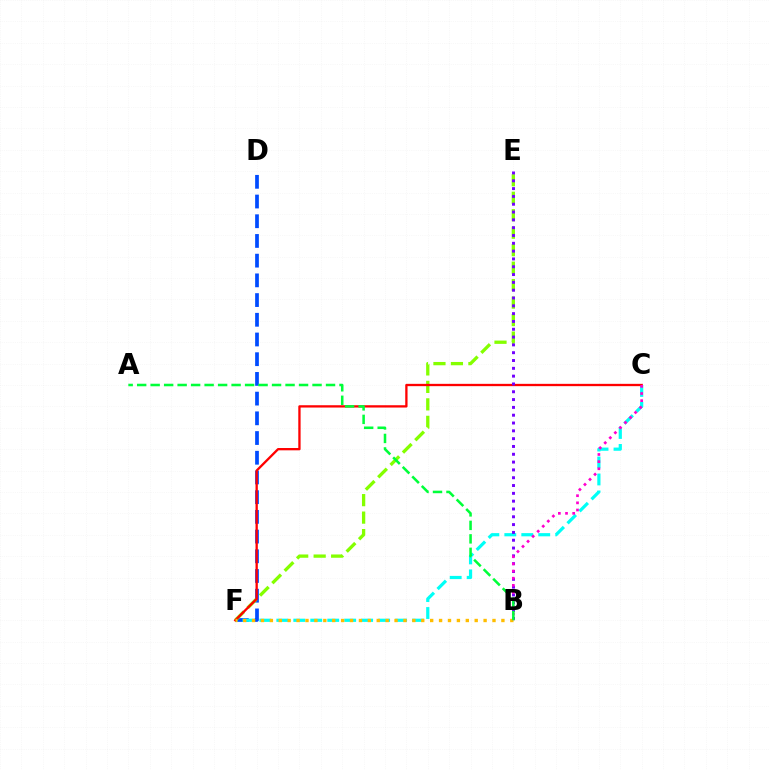{('D', 'F'): [{'color': '#004bff', 'line_style': 'dashed', 'thickness': 2.68}], ('E', 'F'): [{'color': '#84ff00', 'line_style': 'dashed', 'thickness': 2.37}], ('C', 'F'): [{'color': '#00fff6', 'line_style': 'dashed', 'thickness': 2.31}, {'color': '#ff0000', 'line_style': 'solid', 'thickness': 1.66}], ('B', 'E'): [{'color': '#7200ff', 'line_style': 'dotted', 'thickness': 2.12}], ('B', 'C'): [{'color': '#ff00cf', 'line_style': 'dotted', 'thickness': 1.94}], ('B', 'F'): [{'color': '#ffbd00', 'line_style': 'dotted', 'thickness': 2.42}], ('A', 'B'): [{'color': '#00ff39', 'line_style': 'dashed', 'thickness': 1.83}]}